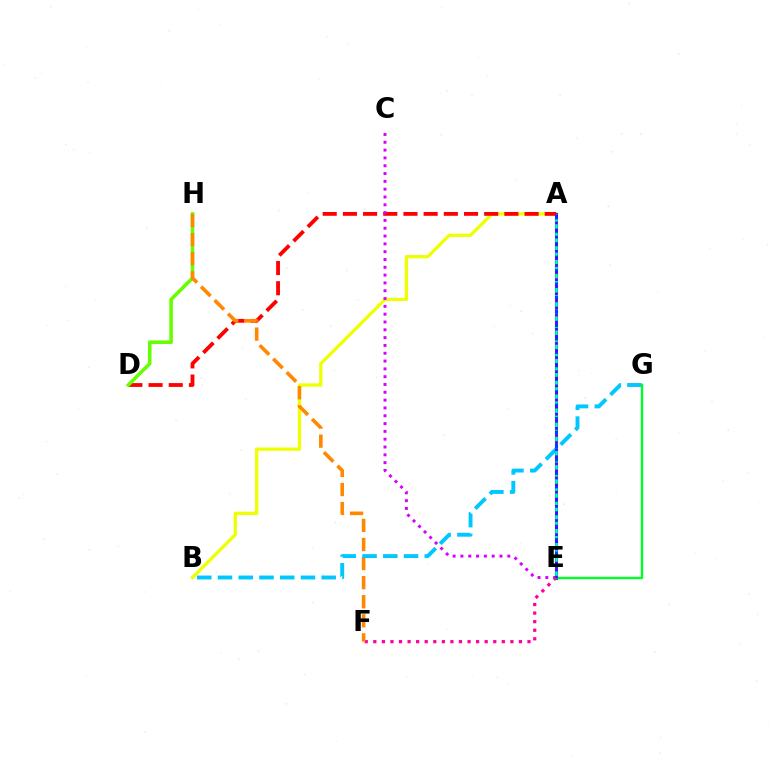{('A', 'B'): [{'color': '#eeff00', 'line_style': 'solid', 'thickness': 2.36}], ('A', 'E'): [{'color': '#003fff', 'line_style': 'solid', 'thickness': 2.23}, {'color': '#00ffaf', 'line_style': 'dashed', 'thickness': 1.83}, {'color': '#4f00ff', 'line_style': 'dotted', 'thickness': 1.92}], ('A', 'D'): [{'color': '#ff0000', 'line_style': 'dashed', 'thickness': 2.74}], ('D', 'H'): [{'color': '#66ff00', 'line_style': 'solid', 'thickness': 2.57}], ('C', 'E'): [{'color': '#d600ff', 'line_style': 'dotted', 'thickness': 2.12}], ('E', 'F'): [{'color': '#ff00a0', 'line_style': 'dotted', 'thickness': 2.33}], ('F', 'H'): [{'color': '#ff8800', 'line_style': 'dashed', 'thickness': 2.59}], ('B', 'G'): [{'color': '#00c7ff', 'line_style': 'dashed', 'thickness': 2.82}], ('E', 'G'): [{'color': '#00ff27', 'line_style': 'solid', 'thickness': 1.7}]}